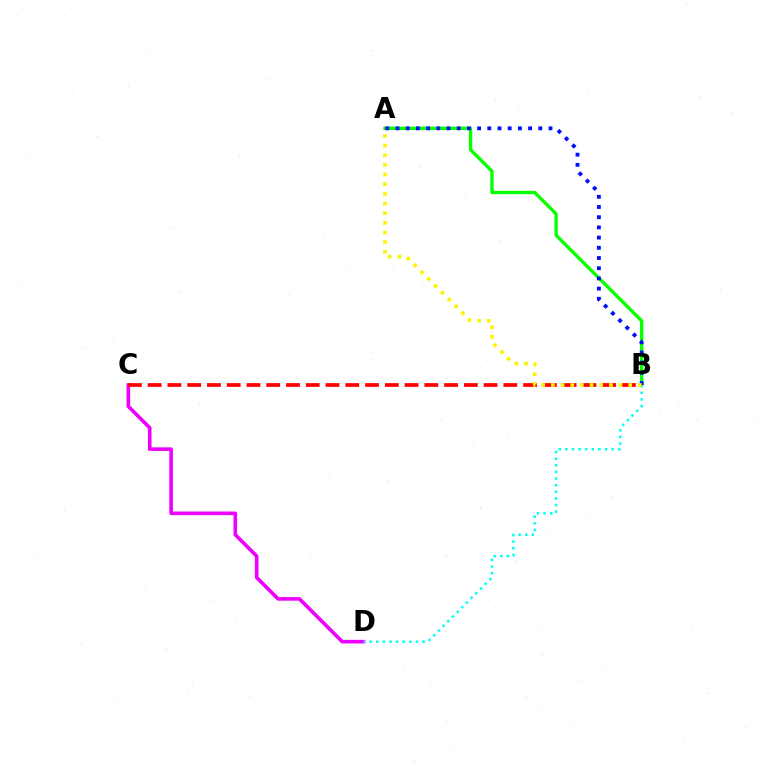{('C', 'D'): [{'color': '#ee00ff', 'line_style': 'solid', 'thickness': 2.6}], ('A', 'B'): [{'color': '#08ff00', 'line_style': 'solid', 'thickness': 2.4}, {'color': '#0010ff', 'line_style': 'dotted', 'thickness': 2.77}, {'color': '#fcf500', 'line_style': 'dotted', 'thickness': 2.62}], ('B', 'D'): [{'color': '#00fff6', 'line_style': 'dotted', 'thickness': 1.8}], ('B', 'C'): [{'color': '#ff0000', 'line_style': 'dashed', 'thickness': 2.68}]}